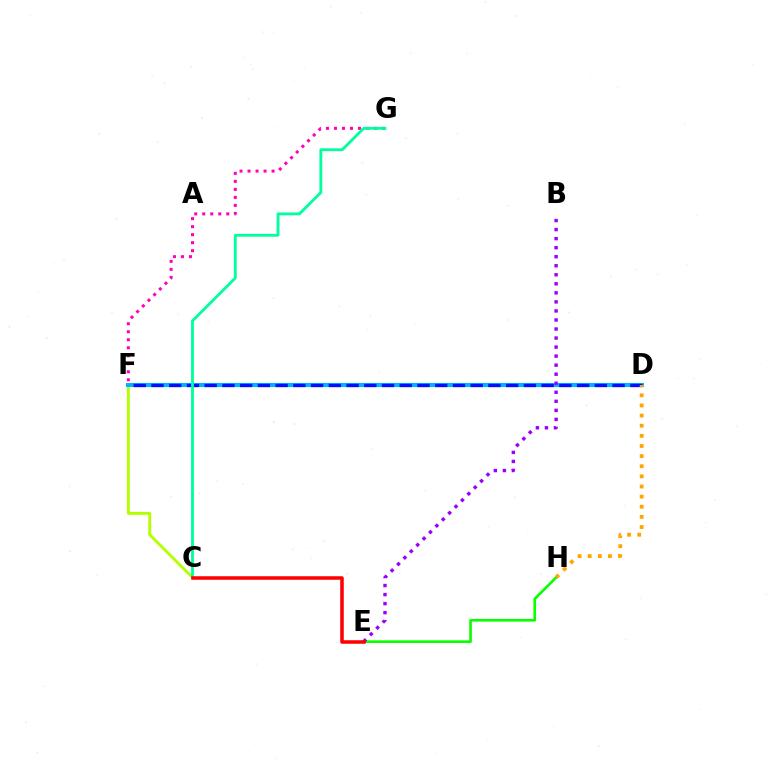{('C', 'F'): [{'color': '#b3ff00', 'line_style': 'solid', 'thickness': 2.08}], ('E', 'H'): [{'color': '#08ff00', 'line_style': 'solid', 'thickness': 1.9}], ('D', 'F'): [{'color': '#00b5ff', 'line_style': 'solid', 'thickness': 2.88}, {'color': '#0010ff', 'line_style': 'dashed', 'thickness': 2.41}], ('F', 'G'): [{'color': '#ff00bd', 'line_style': 'dotted', 'thickness': 2.18}], ('B', 'E'): [{'color': '#9b00ff', 'line_style': 'dotted', 'thickness': 2.46}], ('C', 'G'): [{'color': '#00ff9d', 'line_style': 'solid', 'thickness': 2.05}], ('C', 'E'): [{'color': '#ff0000', 'line_style': 'solid', 'thickness': 2.54}], ('D', 'H'): [{'color': '#ffa500', 'line_style': 'dotted', 'thickness': 2.75}]}